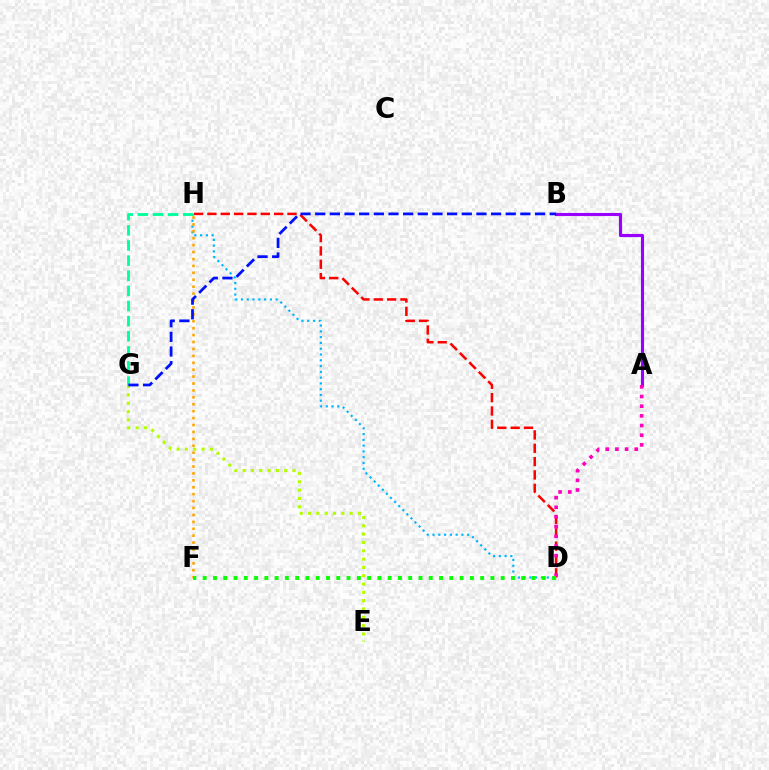{('D', 'H'): [{'color': '#00b5ff', 'line_style': 'dotted', 'thickness': 1.57}, {'color': '#ff0000', 'line_style': 'dashed', 'thickness': 1.81}], ('A', 'B'): [{'color': '#9b00ff', 'line_style': 'solid', 'thickness': 2.25}], ('E', 'G'): [{'color': '#b3ff00', 'line_style': 'dotted', 'thickness': 2.26}], ('F', 'H'): [{'color': '#ffa500', 'line_style': 'dotted', 'thickness': 1.88}], ('A', 'D'): [{'color': '#ff00bd', 'line_style': 'dotted', 'thickness': 2.63}], ('G', 'H'): [{'color': '#00ff9d', 'line_style': 'dashed', 'thickness': 2.05}], ('B', 'G'): [{'color': '#0010ff', 'line_style': 'dashed', 'thickness': 1.99}], ('D', 'F'): [{'color': '#08ff00', 'line_style': 'dotted', 'thickness': 2.79}]}